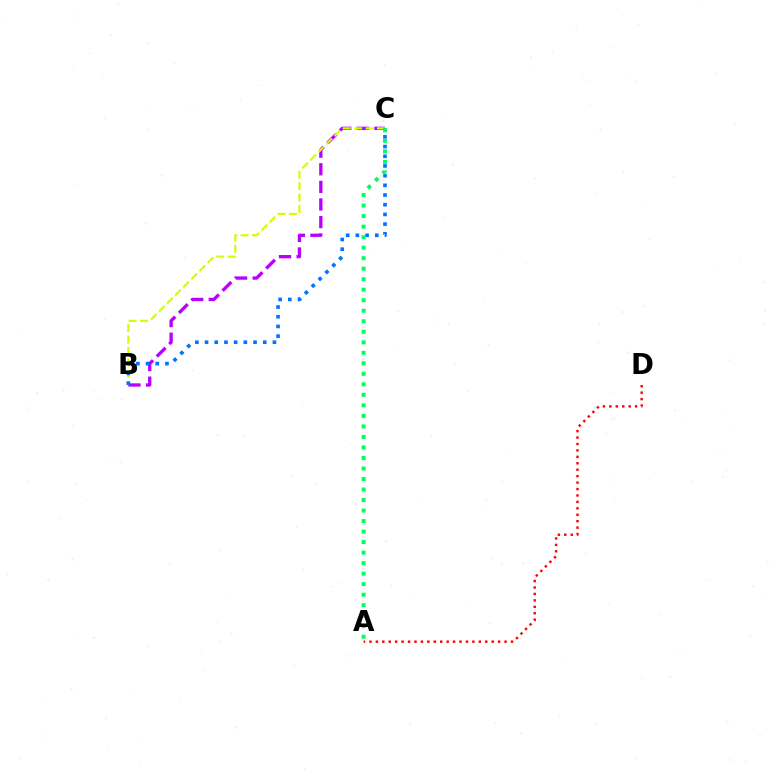{('B', 'C'): [{'color': '#b900ff', 'line_style': 'dashed', 'thickness': 2.39}, {'color': '#d1ff00', 'line_style': 'dashed', 'thickness': 1.55}, {'color': '#0074ff', 'line_style': 'dotted', 'thickness': 2.63}], ('A', 'D'): [{'color': '#ff0000', 'line_style': 'dotted', 'thickness': 1.75}], ('A', 'C'): [{'color': '#00ff5c', 'line_style': 'dotted', 'thickness': 2.86}]}